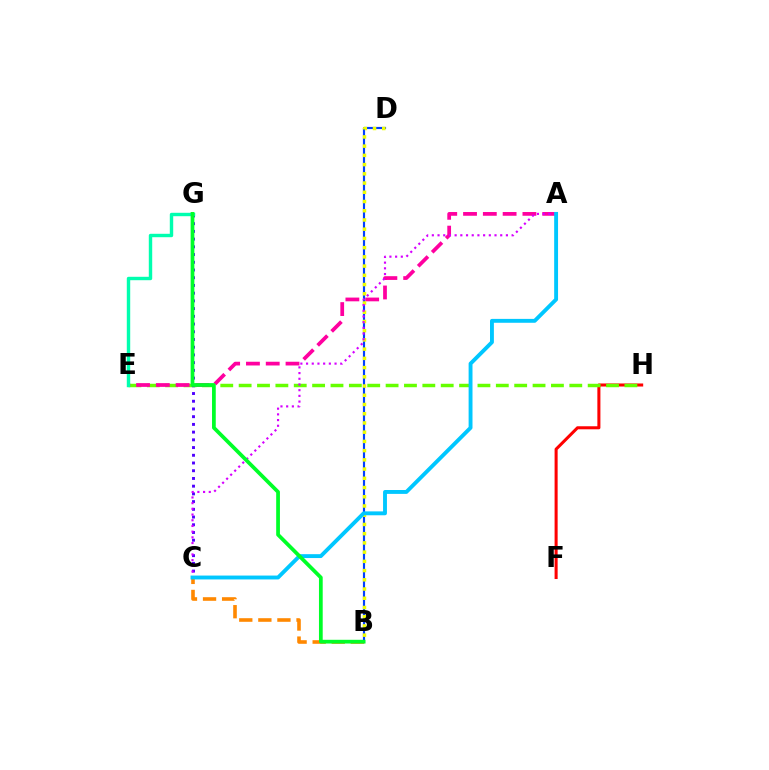{('F', 'H'): [{'color': '#ff0000', 'line_style': 'solid', 'thickness': 2.19}], ('E', 'H'): [{'color': '#66ff00', 'line_style': 'dashed', 'thickness': 2.5}], ('A', 'E'): [{'color': '#ff00a0', 'line_style': 'dashed', 'thickness': 2.69}], ('C', 'G'): [{'color': '#4f00ff', 'line_style': 'dotted', 'thickness': 2.1}], ('B', 'D'): [{'color': '#003fff', 'line_style': 'solid', 'thickness': 1.55}, {'color': '#eeff00', 'line_style': 'dotted', 'thickness': 2.51}], ('A', 'C'): [{'color': '#d600ff', 'line_style': 'dotted', 'thickness': 1.55}, {'color': '#00c7ff', 'line_style': 'solid', 'thickness': 2.8}], ('E', 'G'): [{'color': '#00ffaf', 'line_style': 'solid', 'thickness': 2.46}], ('B', 'C'): [{'color': '#ff8800', 'line_style': 'dashed', 'thickness': 2.59}], ('B', 'G'): [{'color': '#00ff27', 'line_style': 'solid', 'thickness': 2.69}]}